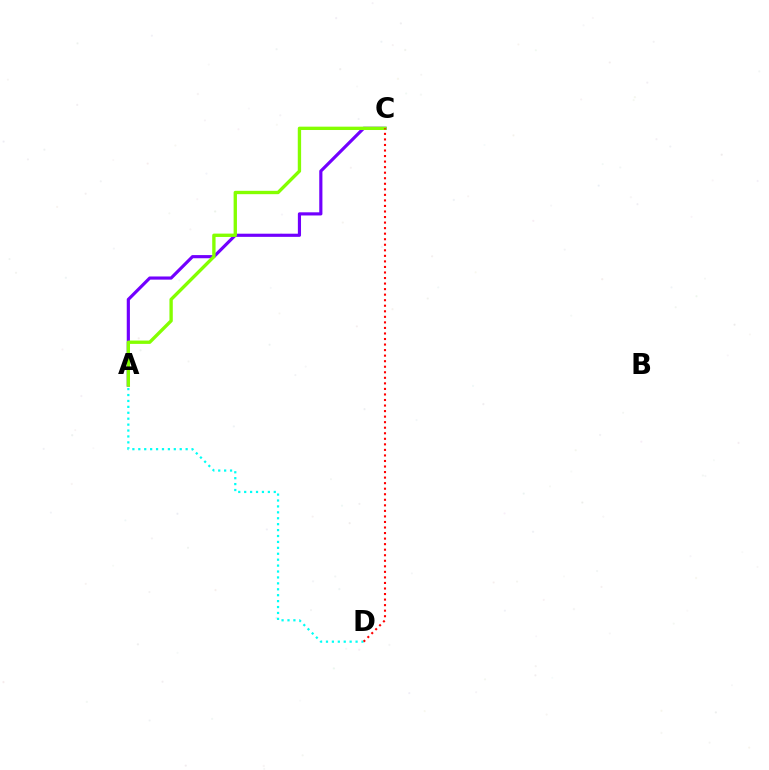{('A', 'D'): [{'color': '#00fff6', 'line_style': 'dotted', 'thickness': 1.61}], ('A', 'C'): [{'color': '#7200ff', 'line_style': 'solid', 'thickness': 2.27}, {'color': '#84ff00', 'line_style': 'solid', 'thickness': 2.41}], ('C', 'D'): [{'color': '#ff0000', 'line_style': 'dotted', 'thickness': 1.51}]}